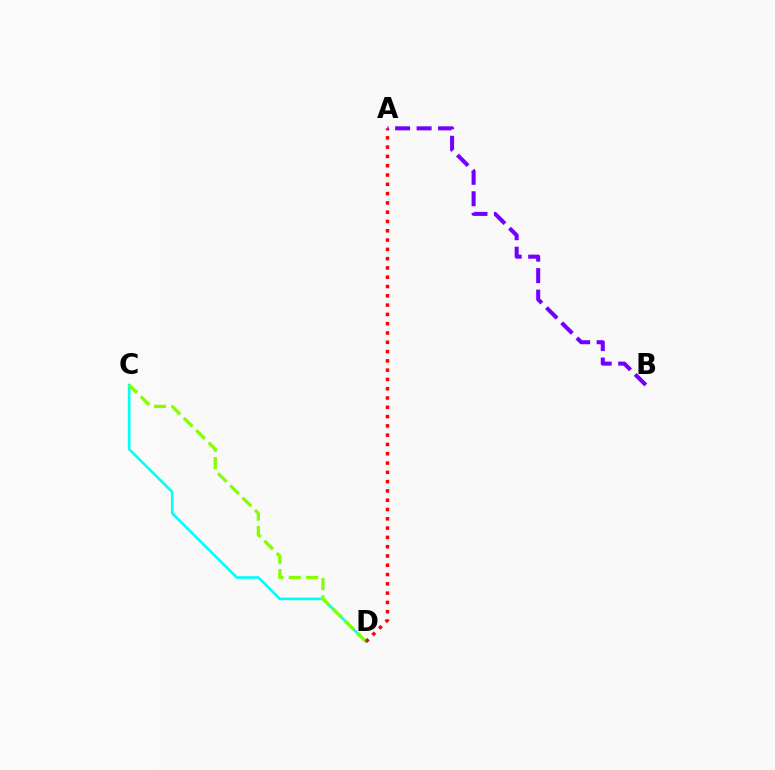{('C', 'D'): [{'color': '#00fff6', 'line_style': 'solid', 'thickness': 1.9}, {'color': '#84ff00', 'line_style': 'dashed', 'thickness': 2.36}], ('A', 'D'): [{'color': '#ff0000', 'line_style': 'dotted', 'thickness': 2.52}], ('A', 'B'): [{'color': '#7200ff', 'line_style': 'dashed', 'thickness': 2.92}]}